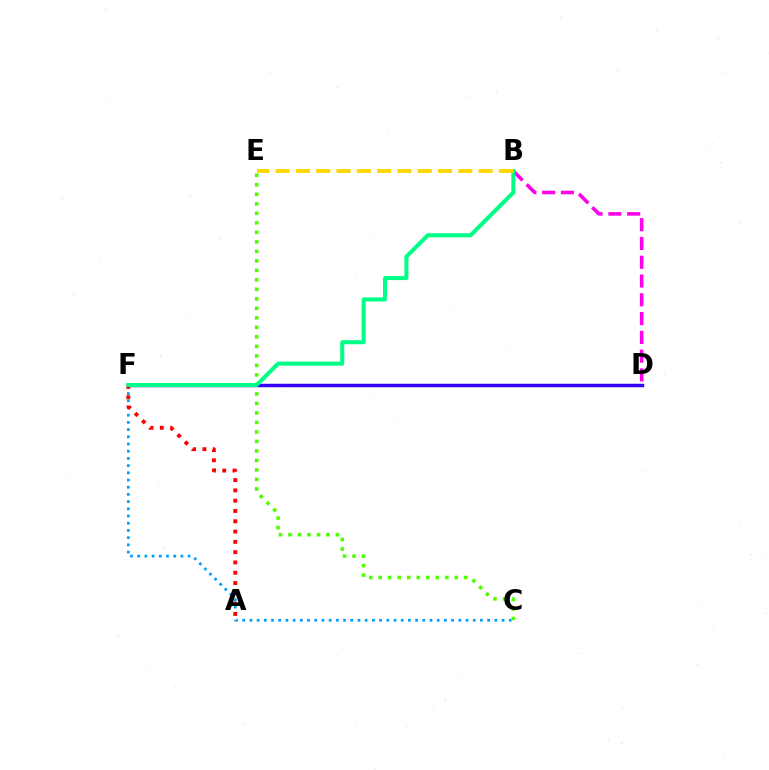{('C', 'E'): [{'color': '#4fff00', 'line_style': 'dotted', 'thickness': 2.58}], ('C', 'F'): [{'color': '#009eff', 'line_style': 'dotted', 'thickness': 1.96}], ('D', 'F'): [{'color': '#3700ff', 'line_style': 'solid', 'thickness': 2.49}], ('A', 'F'): [{'color': '#ff0000', 'line_style': 'dotted', 'thickness': 2.8}], ('B', 'D'): [{'color': '#ff00ed', 'line_style': 'dashed', 'thickness': 2.55}], ('B', 'F'): [{'color': '#00ff86', 'line_style': 'solid', 'thickness': 2.91}], ('B', 'E'): [{'color': '#ffd500', 'line_style': 'dashed', 'thickness': 2.76}]}